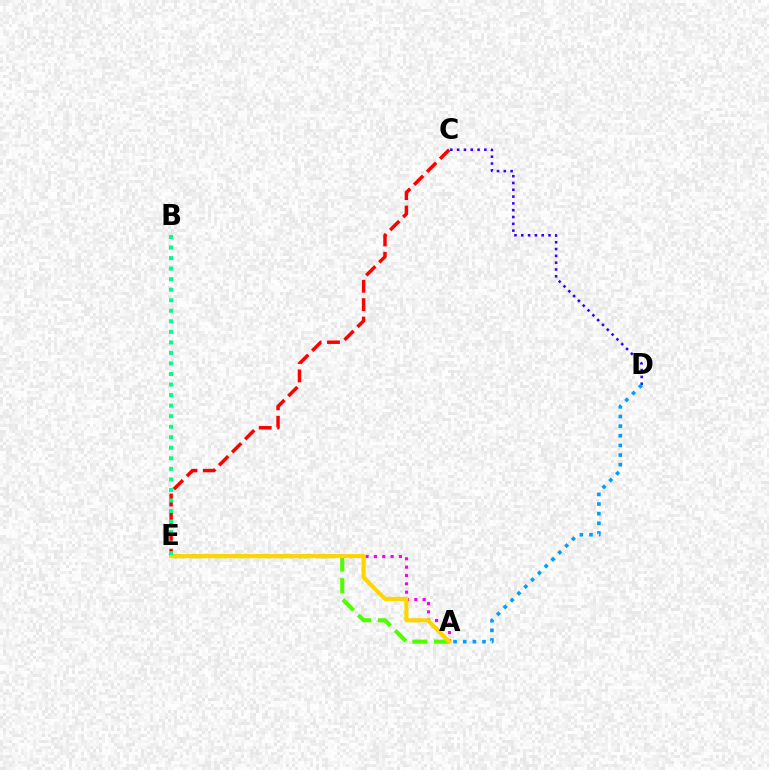{('C', 'D'): [{'color': '#3700ff', 'line_style': 'dotted', 'thickness': 1.85}], ('C', 'E'): [{'color': '#ff0000', 'line_style': 'dashed', 'thickness': 2.5}], ('A', 'E'): [{'color': '#4fff00', 'line_style': 'dashed', 'thickness': 2.95}, {'color': '#ff00ed', 'line_style': 'dotted', 'thickness': 2.27}, {'color': '#ffd500', 'line_style': 'solid', 'thickness': 2.95}], ('A', 'D'): [{'color': '#009eff', 'line_style': 'dotted', 'thickness': 2.62}], ('B', 'E'): [{'color': '#00ff86', 'line_style': 'dotted', 'thickness': 2.86}]}